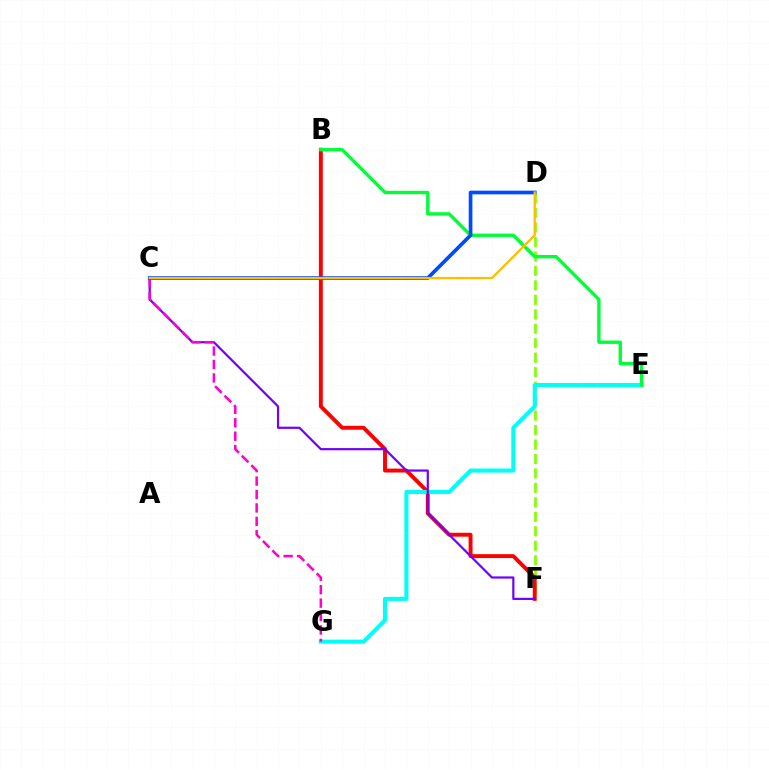{('D', 'F'): [{'color': '#84ff00', 'line_style': 'dashed', 'thickness': 1.97}], ('B', 'F'): [{'color': '#ff0000', 'line_style': 'solid', 'thickness': 2.81}], ('E', 'G'): [{'color': '#00fff6', 'line_style': 'solid', 'thickness': 2.93}], ('C', 'F'): [{'color': '#7200ff', 'line_style': 'solid', 'thickness': 1.58}], ('B', 'E'): [{'color': '#00ff39', 'line_style': 'solid', 'thickness': 2.43}], ('C', 'G'): [{'color': '#ff00cf', 'line_style': 'dashed', 'thickness': 1.82}], ('C', 'D'): [{'color': '#004bff', 'line_style': 'solid', 'thickness': 2.65}, {'color': '#ffbd00', 'line_style': 'solid', 'thickness': 1.65}]}